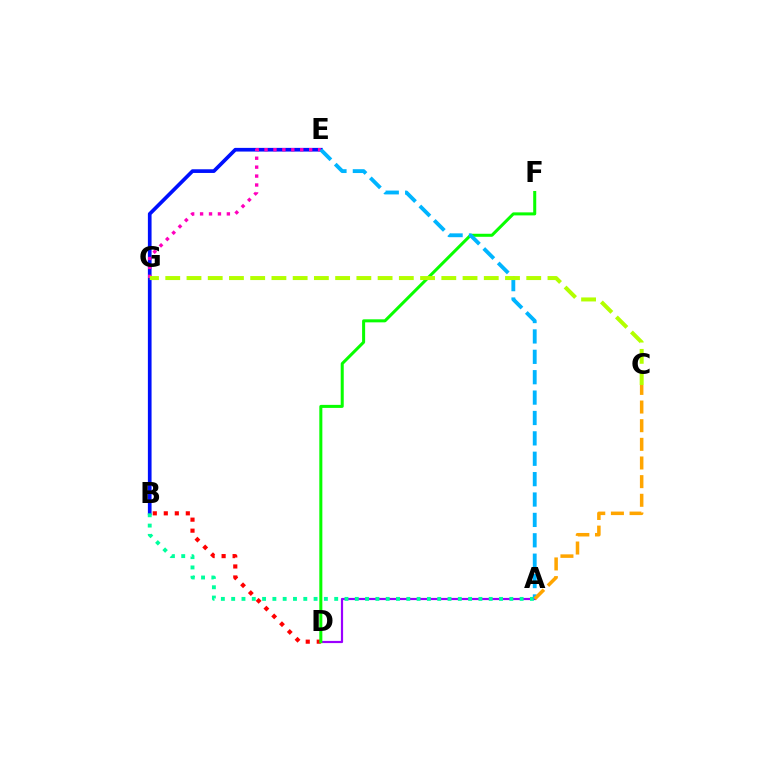{('B', 'D'): [{'color': '#ff0000', 'line_style': 'dotted', 'thickness': 2.99}], ('A', 'D'): [{'color': '#9b00ff', 'line_style': 'solid', 'thickness': 1.57}], ('B', 'E'): [{'color': '#0010ff', 'line_style': 'solid', 'thickness': 2.65}], ('D', 'F'): [{'color': '#08ff00', 'line_style': 'solid', 'thickness': 2.18}], ('E', 'G'): [{'color': '#ff00bd', 'line_style': 'dotted', 'thickness': 2.43}], ('A', 'B'): [{'color': '#00ff9d', 'line_style': 'dotted', 'thickness': 2.8}], ('A', 'E'): [{'color': '#00b5ff', 'line_style': 'dashed', 'thickness': 2.77}], ('C', 'G'): [{'color': '#b3ff00', 'line_style': 'dashed', 'thickness': 2.88}], ('A', 'C'): [{'color': '#ffa500', 'line_style': 'dashed', 'thickness': 2.53}]}